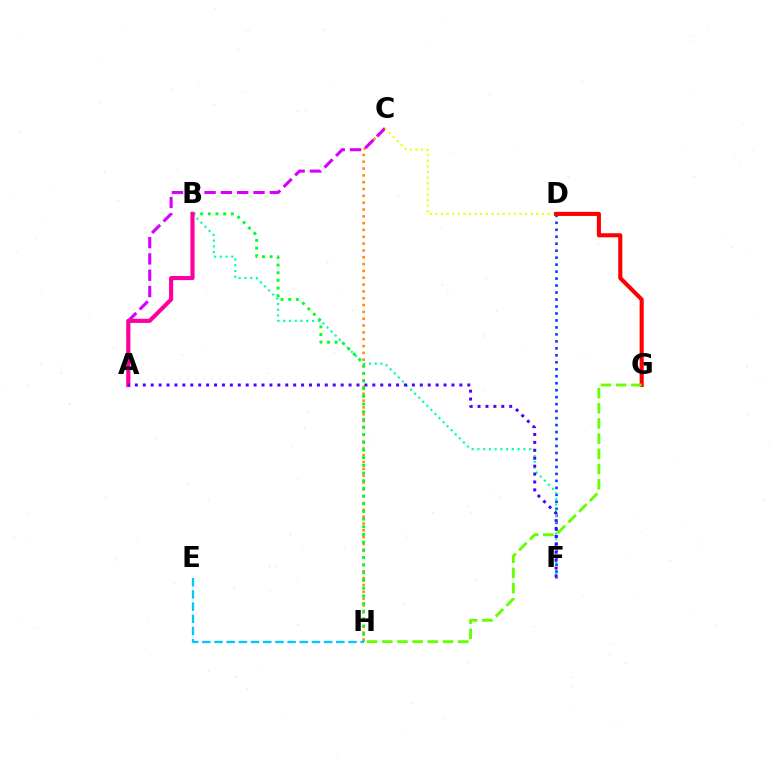{('C', 'H'): [{'color': '#ff8800', 'line_style': 'dotted', 'thickness': 1.85}], ('A', 'C'): [{'color': '#d600ff', 'line_style': 'dashed', 'thickness': 2.22}], ('D', 'F'): [{'color': '#003fff', 'line_style': 'dotted', 'thickness': 1.9}], ('B', 'F'): [{'color': '#00ffaf', 'line_style': 'dotted', 'thickness': 1.56}], ('B', 'H'): [{'color': '#00ff27', 'line_style': 'dotted', 'thickness': 2.08}], ('C', 'D'): [{'color': '#eeff00', 'line_style': 'dotted', 'thickness': 1.52}], ('E', 'H'): [{'color': '#00c7ff', 'line_style': 'dashed', 'thickness': 1.65}], ('A', 'B'): [{'color': '#ff00a0', 'line_style': 'solid', 'thickness': 2.99}], ('D', 'G'): [{'color': '#ff0000', 'line_style': 'solid', 'thickness': 2.94}], ('A', 'F'): [{'color': '#4f00ff', 'line_style': 'dotted', 'thickness': 2.15}], ('G', 'H'): [{'color': '#66ff00', 'line_style': 'dashed', 'thickness': 2.06}]}